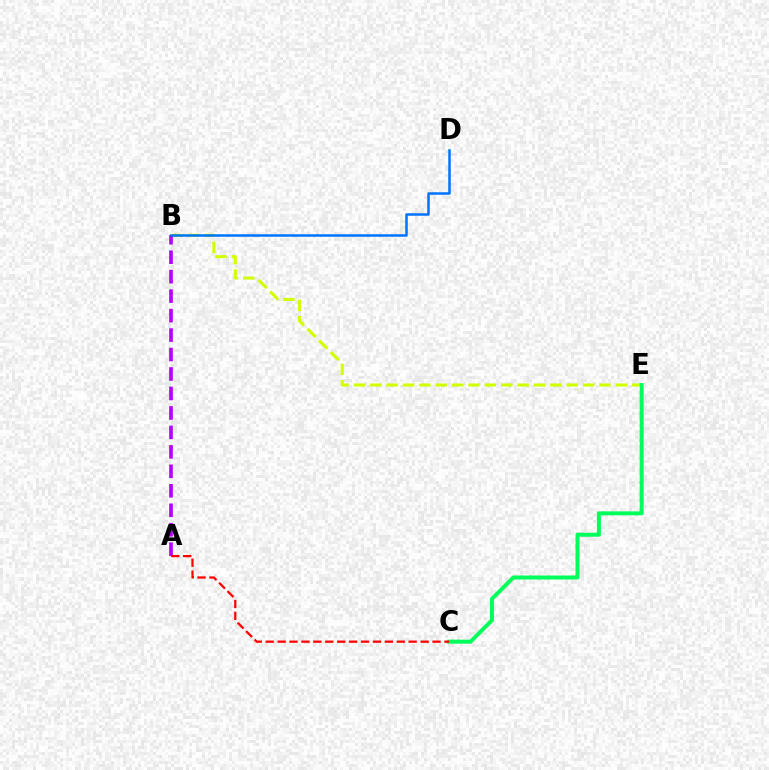{('B', 'E'): [{'color': '#d1ff00', 'line_style': 'dashed', 'thickness': 2.22}], ('A', 'B'): [{'color': '#b900ff', 'line_style': 'dashed', 'thickness': 2.64}], ('C', 'E'): [{'color': '#00ff5c', 'line_style': 'solid', 'thickness': 2.87}], ('A', 'C'): [{'color': '#ff0000', 'line_style': 'dashed', 'thickness': 1.62}], ('B', 'D'): [{'color': '#0074ff', 'line_style': 'solid', 'thickness': 1.81}]}